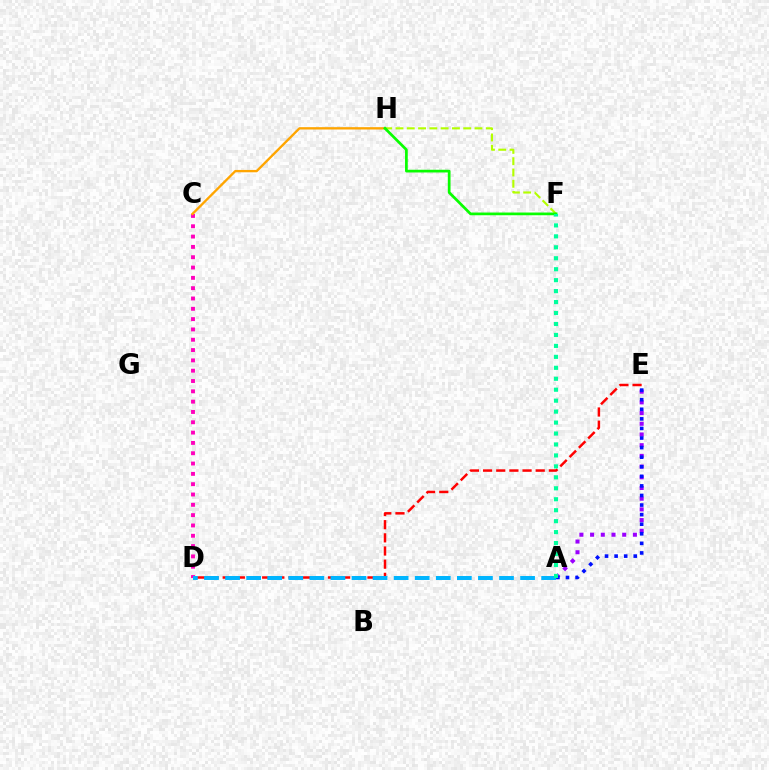{('C', 'D'): [{'color': '#ff00bd', 'line_style': 'dotted', 'thickness': 2.8}], ('A', 'E'): [{'color': '#9b00ff', 'line_style': 'dotted', 'thickness': 2.91}, {'color': '#0010ff', 'line_style': 'dotted', 'thickness': 2.6}], ('F', 'H'): [{'color': '#b3ff00', 'line_style': 'dashed', 'thickness': 1.53}, {'color': '#08ff00', 'line_style': 'solid', 'thickness': 1.96}], ('D', 'E'): [{'color': '#ff0000', 'line_style': 'dashed', 'thickness': 1.79}], ('C', 'H'): [{'color': '#ffa500', 'line_style': 'solid', 'thickness': 1.68}], ('A', 'D'): [{'color': '#00b5ff', 'line_style': 'dashed', 'thickness': 2.86}], ('A', 'F'): [{'color': '#00ff9d', 'line_style': 'dotted', 'thickness': 2.98}]}